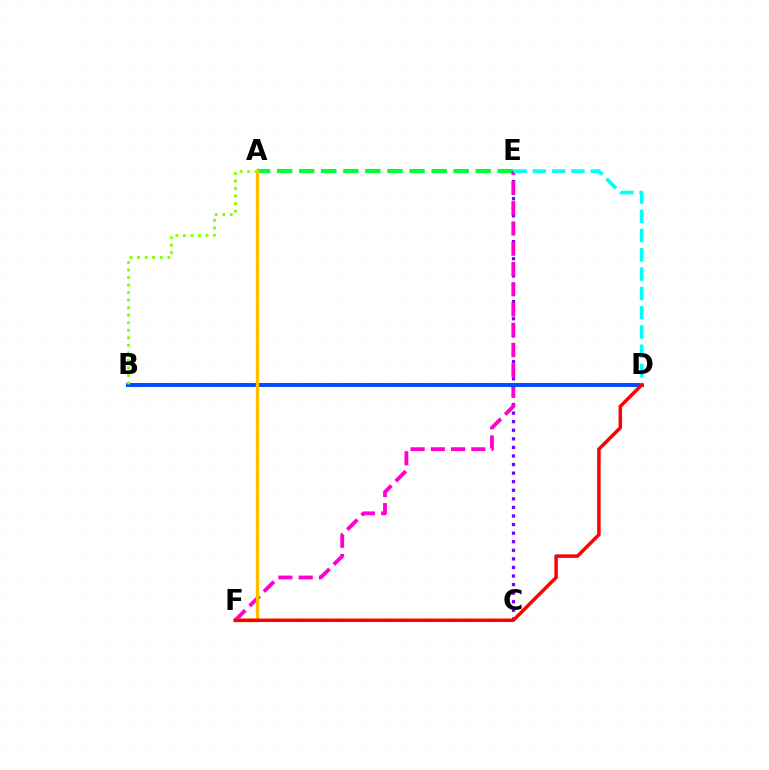{('A', 'E'): [{'color': '#00ff39', 'line_style': 'dashed', 'thickness': 3.0}], ('C', 'E'): [{'color': '#7200ff', 'line_style': 'dotted', 'thickness': 2.33}], ('E', 'F'): [{'color': '#ff00cf', 'line_style': 'dashed', 'thickness': 2.75}], ('B', 'D'): [{'color': '#004bff', 'line_style': 'solid', 'thickness': 2.83}], ('A', 'F'): [{'color': '#ffbd00', 'line_style': 'solid', 'thickness': 2.43}], ('D', 'E'): [{'color': '#00fff6', 'line_style': 'dashed', 'thickness': 2.62}], ('D', 'F'): [{'color': '#ff0000', 'line_style': 'solid', 'thickness': 2.51}], ('A', 'B'): [{'color': '#84ff00', 'line_style': 'dotted', 'thickness': 2.05}]}